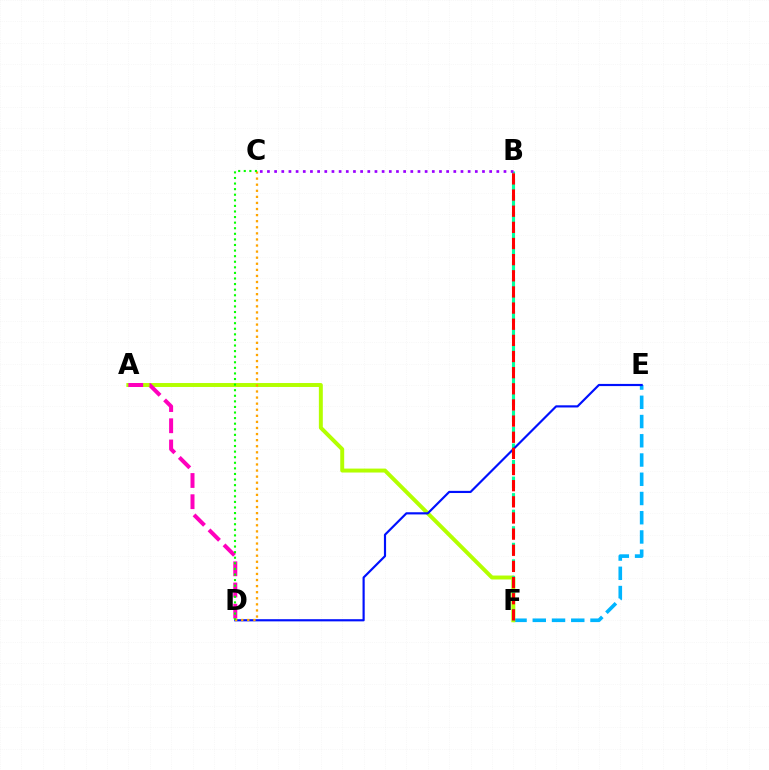{('E', 'F'): [{'color': '#00b5ff', 'line_style': 'dashed', 'thickness': 2.61}], ('A', 'F'): [{'color': '#b3ff00', 'line_style': 'solid', 'thickness': 2.84}], ('A', 'D'): [{'color': '#ff00bd', 'line_style': 'dashed', 'thickness': 2.88}], ('B', 'F'): [{'color': '#00ff9d', 'line_style': 'dashed', 'thickness': 2.25}, {'color': '#ff0000', 'line_style': 'dashed', 'thickness': 2.19}], ('D', 'E'): [{'color': '#0010ff', 'line_style': 'solid', 'thickness': 1.56}], ('B', 'C'): [{'color': '#9b00ff', 'line_style': 'dotted', 'thickness': 1.95}], ('C', 'D'): [{'color': '#ffa500', 'line_style': 'dotted', 'thickness': 1.65}, {'color': '#08ff00', 'line_style': 'dotted', 'thickness': 1.52}]}